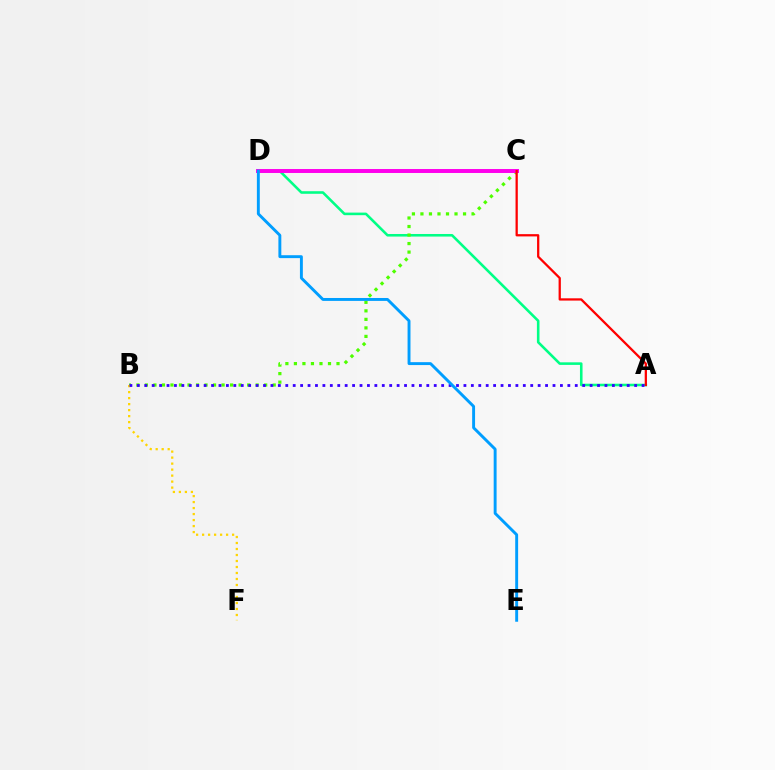{('A', 'D'): [{'color': '#00ff86', 'line_style': 'solid', 'thickness': 1.86}], ('B', 'C'): [{'color': '#4fff00', 'line_style': 'dotted', 'thickness': 2.31}], ('C', 'D'): [{'color': '#ff00ed', 'line_style': 'solid', 'thickness': 2.84}], ('B', 'F'): [{'color': '#ffd500', 'line_style': 'dotted', 'thickness': 1.63}], ('A', 'C'): [{'color': '#ff0000', 'line_style': 'solid', 'thickness': 1.63}], ('A', 'B'): [{'color': '#3700ff', 'line_style': 'dotted', 'thickness': 2.02}], ('D', 'E'): [{'color': '#009eff', 'line_style': 'solid', 'thickness': 2.1}]}